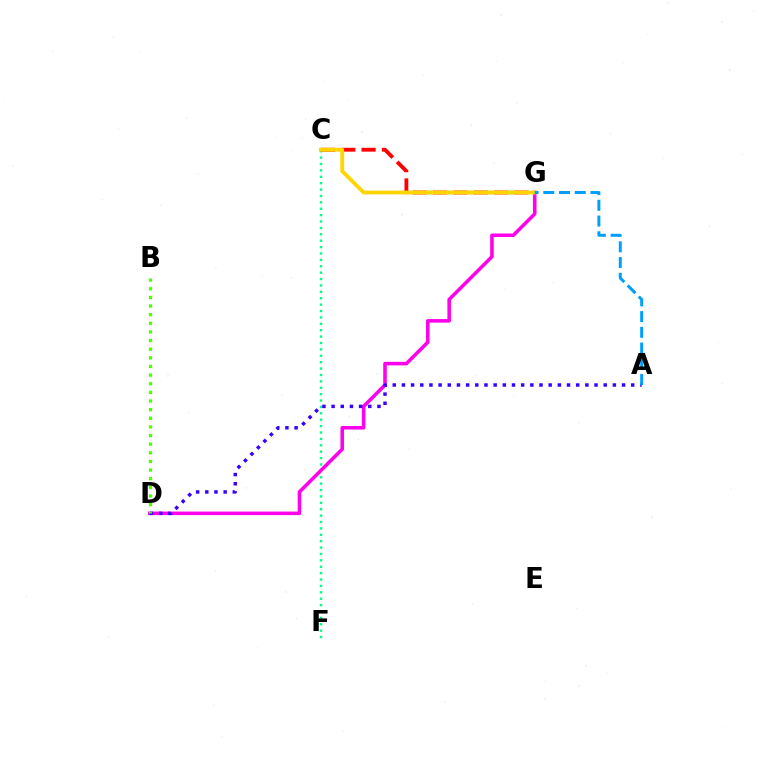{('C', 'F'): [{'color': '#00ff86', 'line_style': 'dotted', 'thickness': 1.74}], ('D', 'G'): [{'color': '#ff00ed', 'line_style': 'solid', 'thickness': 2.56}], ('C', 'G'): [{'color': '#ff0000', 'line_style': 'dashed', 'thickness': 2.76}, {'color': '#ffd500', 'line_style': 'solid', 'thickness': 2.75}], ('A', 'D'): [{'color': '#3700ff', 'line_style': 'dotted', 'thickness': 2.49}], ('B', 'D'): [{'color': '#4fff00', 'line_style': 'dotted', 'thickness': 2.35}], ('A', 'G'): [{'color': '#009eff', 'line_style': 'dashed', 'thickness': 2.14}]}